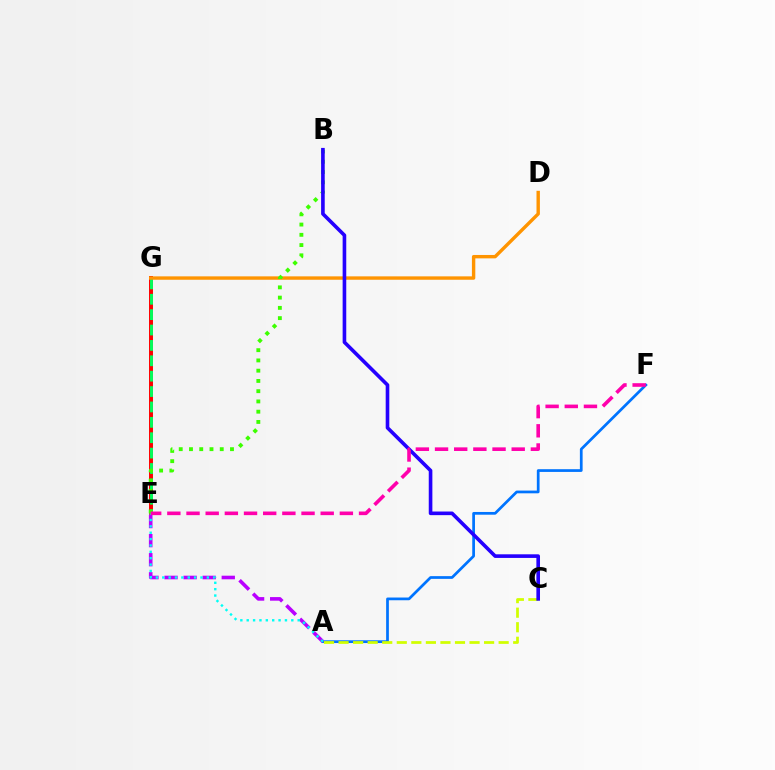{('A', 'F'): [{'color': '#0074ff', 'line_style': 'solid', 'thickness': 1.97}], ('A', 'E'): [{'color': '#b900ff', 'line_style': 'dashed', 'thickness': 2.59}, {'color': '#00fff6', 'line_style': 'dotted', 'thickness': 1.73}], ('E', 'G'): [{'color': '#ff0000', 'line_style': 'solid', 'thickness': 2.85}, {'color': '#00ff5c', 'line_style': 'dashed', 'thickness': 2.09}], ('A', 'C'): [{'color': '#d1ff00', 'line_style': 'dashed', 'thickness': 1.98}], ('D', 'G'): [{'color': '#ff9400', 'line_style': 'solid', 'thickness': 2.45}], ('B', 'E'): [{'color': '#3dff00', 'line_style': 'dotted', 'thickness': 2.79}], ('B', 'C'): [{'color': '#2500ff', 'line_style': 'solid', 'thickness': 2.61}], ('E', 'F'): [{'color': '#ff00ac', 'line_style': 'dashed', 'thickness': 2.6}]}